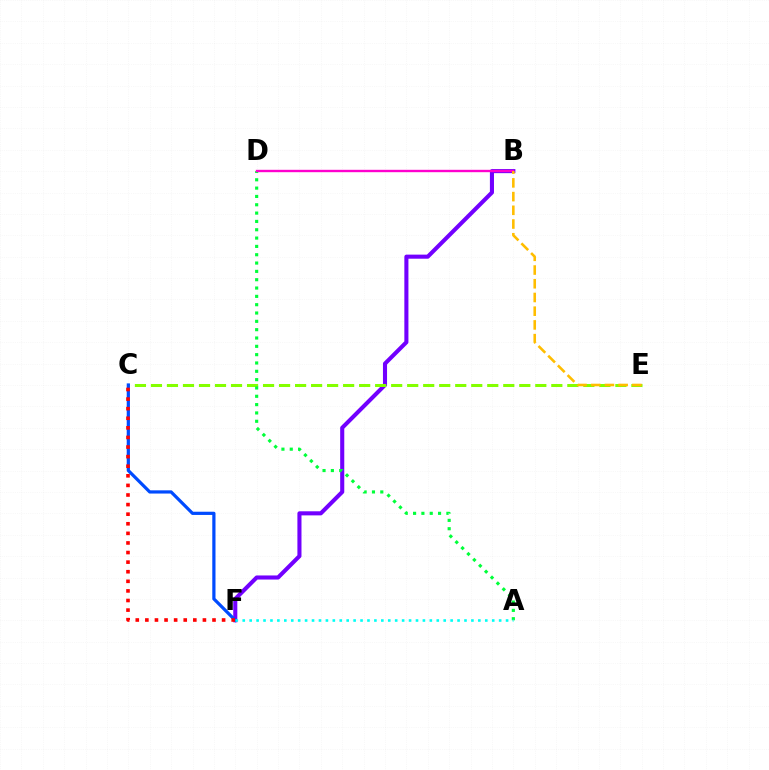{('B', 'F'): [{'color': '#7200ff', 'line_style': 'solid', 'thickness': 2.94}], ('C', 'E'): [{'color': '#84ff00', 'line_style': 'dashed', 'thickness': 2.18}], ('A', 'D'): [{'color': '#00ff39', 'line_style': 'dotted', 'thickness': 2.26}], ('B', 'D'): [{'color': '#ff00cf', 'line_style': 'solid', 'thickness': 1.72}], ('C', 'F'): [{'color': '#004bff', 'line_style': 'solid', 'thickness': 2.31}, {'color': '#ff0000', 'line_style': 'dotted', 'thickness': 2.61}], ('A', 'F'): [{'color': '#00fff6', 'line_style': 'dotted', 'thickness': 1.88}], ('B', 'E'): [{'color': '#ffbd00', 'line_style': 'dashed', 'thickness': 1.86}]}